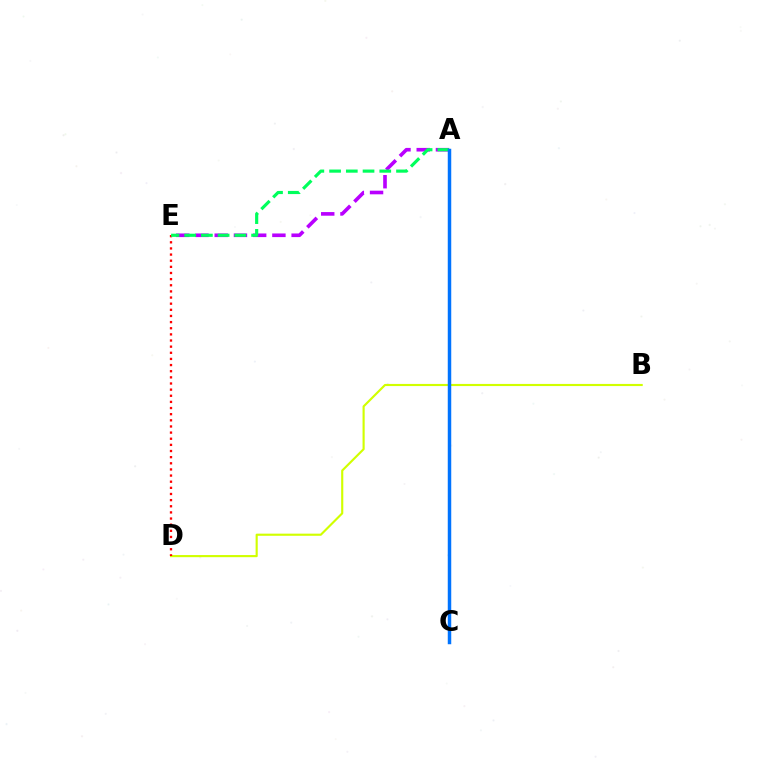{('B', 'D'): [{'color': '#d1ff00', 'line_style': 'solid', 'thickness': 1.54}], ('A', 'E'): [{'color': '#b900ff', 'line_style': 'dashed', 'thickness': 2.61}, {'color': '#00ff5c', 'line_style': 'dashed', 'thickness': 2.27}], ('D', 'E'): [{'color': '#ff0000', 'line_style': 'dotted', 'thickness': 1.67}], ('A', 'C'): [{'color': '#0074ff', 'line_style': 'solid', 'thickness': 2.51}]}